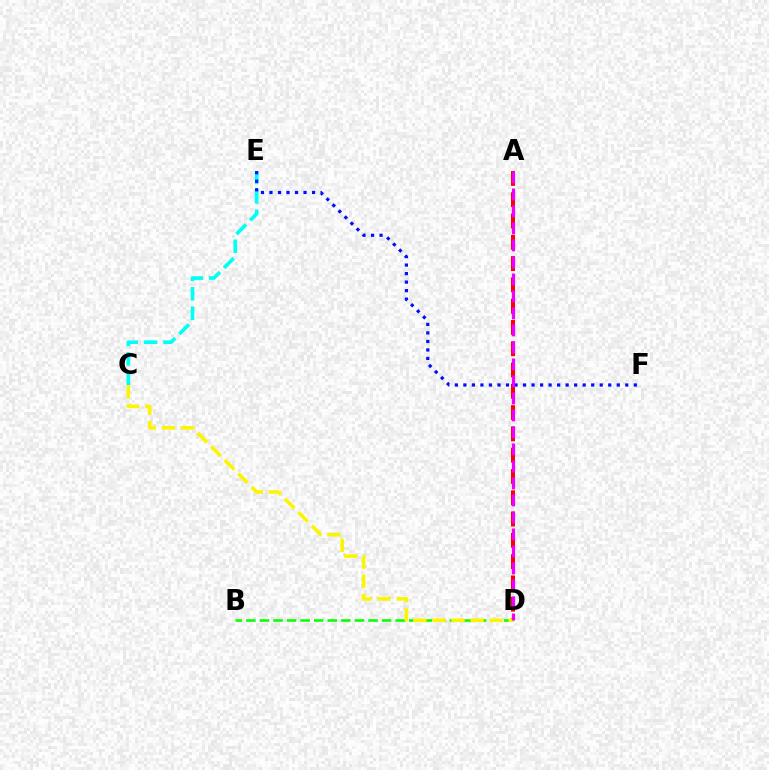{('B', 'D'): [{'color': '#08ff00', 'line_style': 'dashed', 'thickness': 1.84}], ('C', 'E'): [{'color': '#00fff6', 'line_style': 'dashed', 'thickness': 2.64}], ('E', 'F'): [{'color': '#0010ff', 'line_style': 'dotted', 'thickness': 2.31}], ('A', 'D'): [{'color': '#ff0000', 'line_style': 'dashed', 'thickness': 2.89}, {'color': '#ee00ff', 'line_style': 'dashed', 'thickness': 2.31}], ('C', 'D'): [{'color': '#fcf500', 'line_style': 'dashed', 'thickness': 2.59}]}